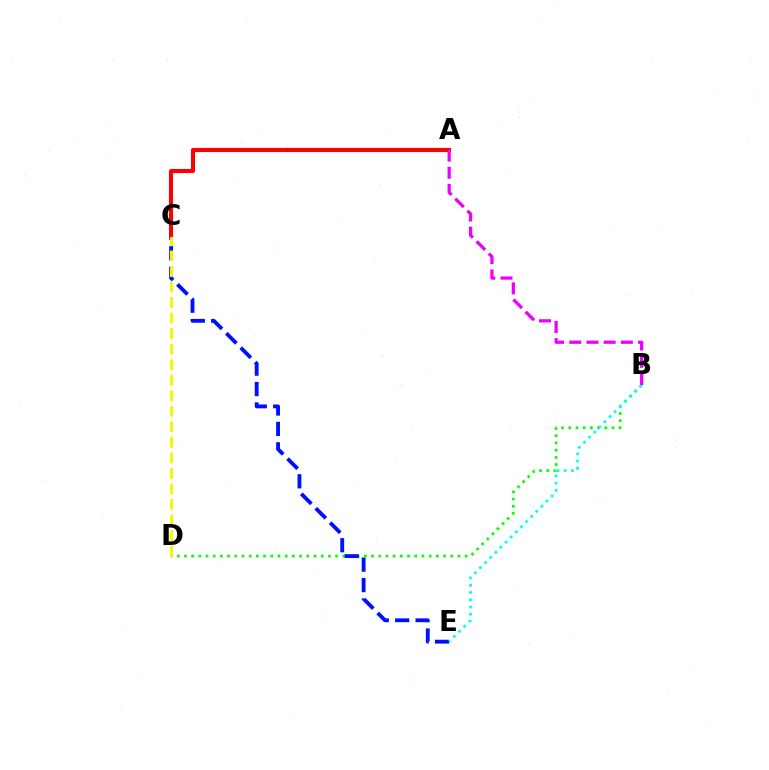{('B', 'D'): [{'color': '#08ff00', 'line_style': 'dotted', 'thickness': 1.96}], ('C', 'E'): [{'color': '#0010ff', 'line_style': 'dashed', 'thickness': 2.77}], ('C', 'D'): [{'color': '#fcf500', 'line_style': 'dashed', 'thickness': 2.11}], ('B', 'E'): [{'color': '#00fff6', 'line_style': 'dotted', 'thickness': 1.97}], ('A', 'C'): [{'color': '#ff0000', 'line_style': 'solid', 'thickness': 2.92}], ('A', 'B'): [{'color': '#ee00ff', 'line_style': 'dashed', 'thickness': 2.34}]}